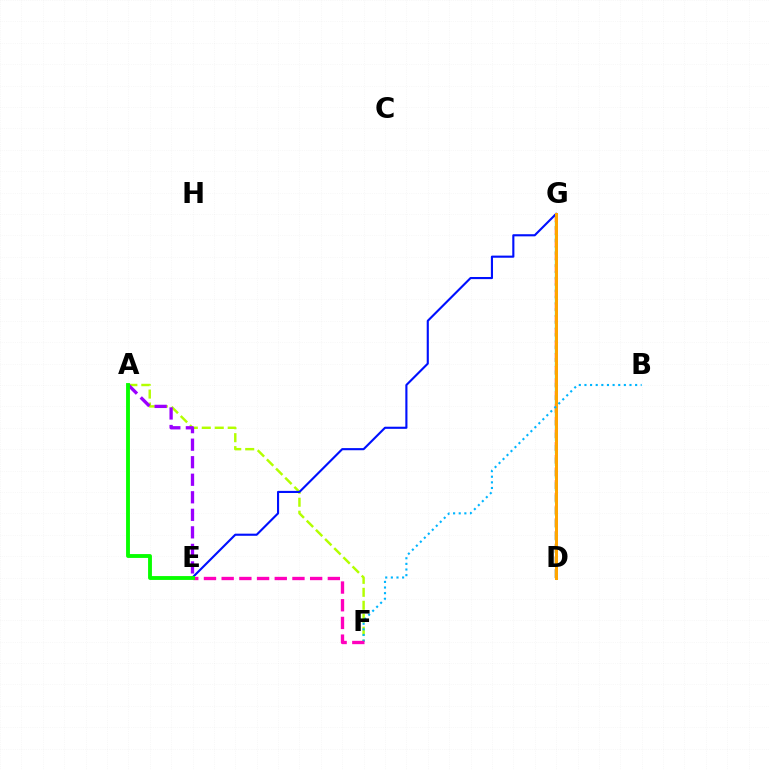{('A', 'F'): [{'color': '#b3ff00', 'line_style': 'dashed', 'thickness': 1.76}], ('D', 'G'): [{'color': '#ff0000', 'line_style': 'dashed', 'thickness': 1.73}, {'color': '#00ff9d', 'line_style': 'dashed', 'thickness': 1.69}, {'color': '#ffa500', 'line_style': 'solid', 'thickness': 2.15}], ('E', 'G'): [{'color': '#0010ff', 'line_style': 'solid', 'thickness': 1.53}], ('B', 'F'): [{'color': '#00b5ff', 'line_style': 'dotted', 'thickness': 1.53}], ('A', 'E'): [{'color': '#9b00ff', 'line_style': 'dashed', 'thickness': 2.38}, {'color': '#08ff00', 'line_style': 'solid', 'thickness': 2.78}], ('E', 'F'): [{'color': '#ff00bd', 'line_style': 'dashed', 'thickness': 2.4}]}